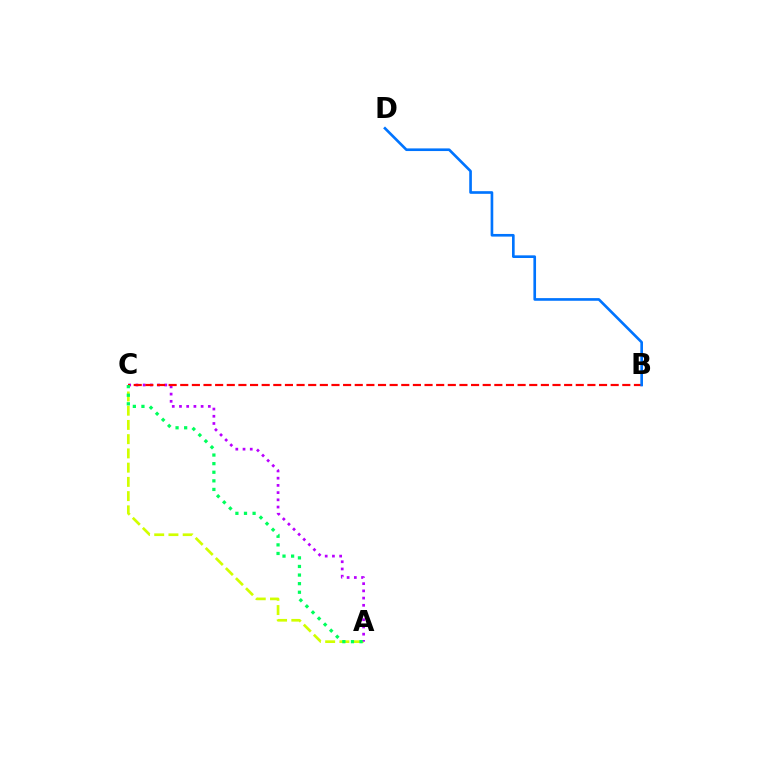{('A', 'C'): [{'color': '#d1ff00', 'line_style': 'dashed', 'thickness': 1.93}, {'color': '#b900ff', 'line_style': 'dotted', 'thickness': 1.96}, {'color': '#00ff5c', 'line_style': 'dotted', 'thickness': 2.34}], ('B', 'C'): [{'color': '#ff0000', 'line_style': 'dashed', 'thickness': 1.58}], ('B', 'D'): [{'color': '#0074ff', 'line_style': 'solid', 'thickness': 1.91}]}